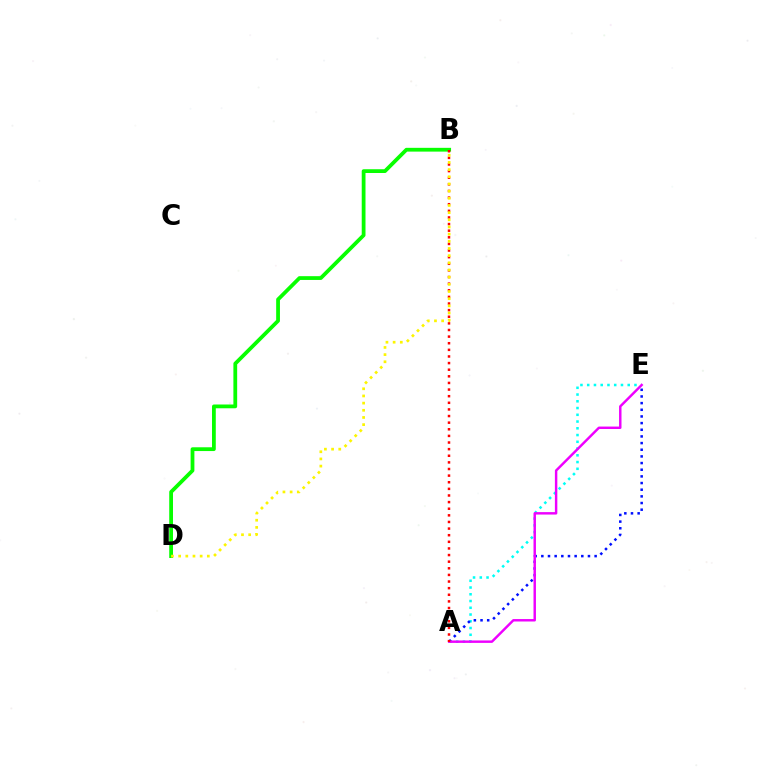{('A', 'E'): [{'color': '#00fff6', 'line_style': 'dotted', 'thickness': 1.83}, {'color': '#0010ff', 'line_style': 'dotted', 'thickness': 1.81}, {'color': '#ee00ff', 'line_style': 'solid', 'thickness': 1.76}], ('B', 'D'): [{'color': '#08ff00', 'line_style': 'solid', 'thickness': 2.72}, {'color': '#fcf500', 'line_style': 'dotted', 'thickness': 1.95}], ('A', 'B'): [{'color': '#ff0000', 'line_style': 'dotted', 'thickness': 1.8}]}